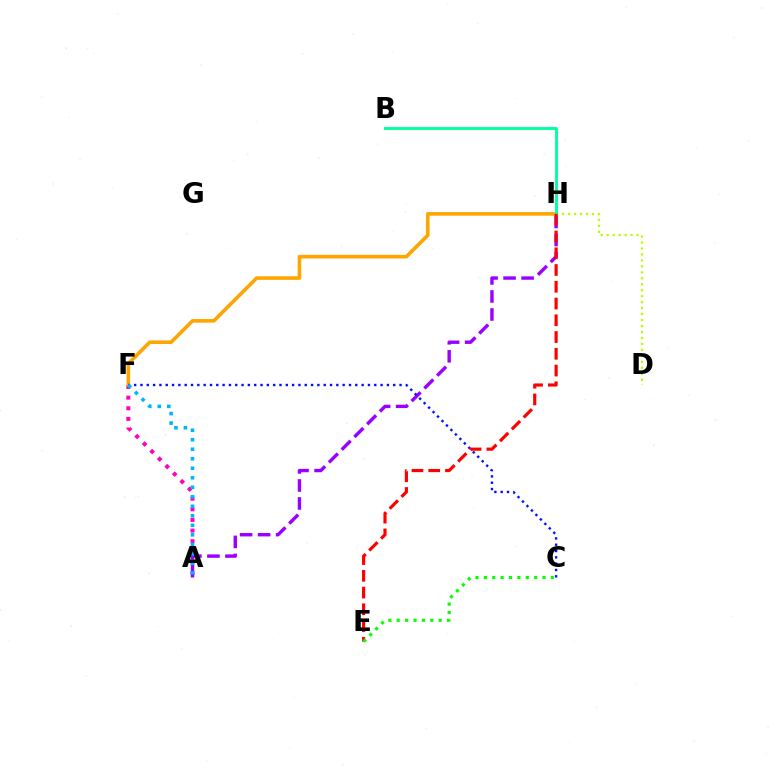{('A', 'F'): [{'color': '#ff00bd', 'line_style': 'dotted', 'thickness': 2.89}, {'color': '#00b5ff', 'line_style': 'dotted', 'thickness': 2.58}], ('A', 'H'): [{'color': '#9b00ff', 'line_style': 'dashed', 'thickness': 2.45}], ('F', 'H'): [{'color': '#ffa500', 'line_style': 'solid', 'thickness': 2.59}], ('C', 'F'): [{'color': '#0010ff', 'line_style': 'dotted', 'thickness': 1.72}], ('D', 'H'): [{'color': '#b3ff00', 'line_style': 'dotted', 'thickness': 1.62}], ('B', 'H'): [{'color': '#00ff9d', 'line_style': 'solid', 'thickness': 2.07}], ('E', 'H'): [{'color': '#ff0000', 'line_style': 'dashed', 'thickness': 2.28}], ('C', 'E'): [{'color': '#08ff00', 'line_style': 'dotted', 'thickness': 2.28}]}